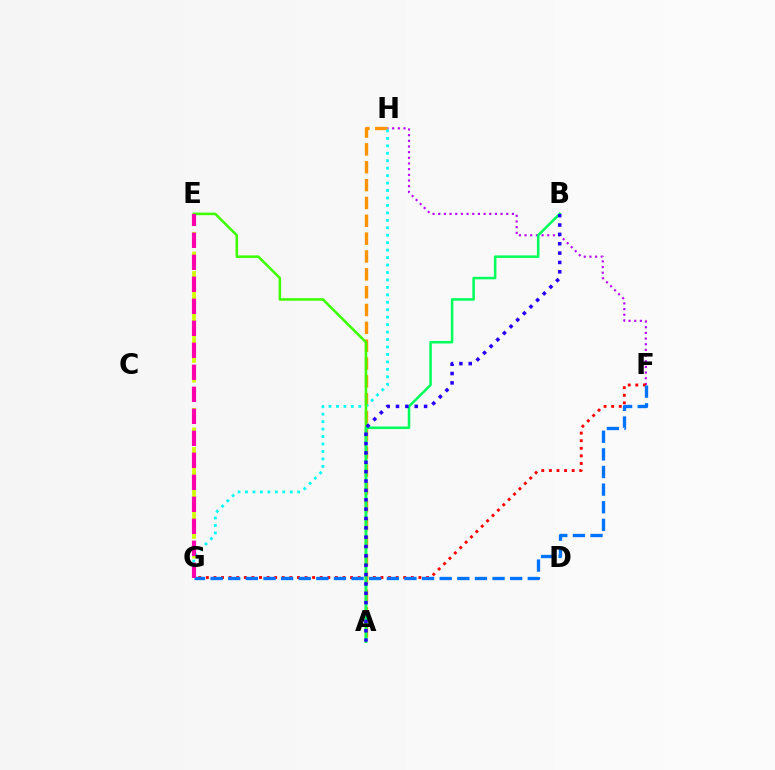{('F', 'H'): [{'color': '#b900ff', 'line_style': 'dotted', 'thickness': 1.54}], ('E', 'G'): [{'color': '#d1ff00', 'line_style': 'dashed', 'thickness': 2.66}, {'color': '#ff00ac', 'line_style': 'dashed', 'thickness': 2.99}], ('F', 'G'): [{'color': '#ff0000', 'line_style': 'dotted', 'thickness': 2.06}, {'color': '#0074ff', 'line_style': 'dashed', 'thickness': 2.39}], ('A', 'H'): [{'color': '#ff9400', 'line_style': 'dashed', 'thickness': 2.42}], ('G', 'H'): [{'color': '#00fff6', 'line_style': 'dotted', 'thickness': 2.02}], ('A', 'E'): [{'color': '#3dff00', 'line_style': 'solid', 'thickness': 1.84}], ('A', 'B'): [{'color': '#00ff5c', 'line_style': 'solid', 'thickness': 1.83}, {'color': '#2500ff', 'line_style': 'dotted', 'thickness': 2.54}]}